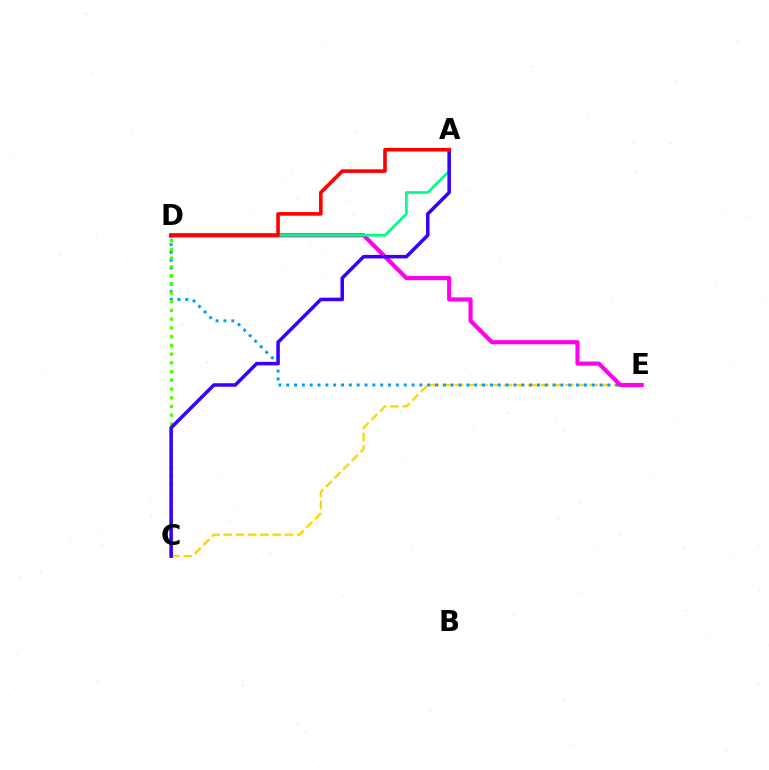{('C', 'E'): [{'color': '#ffd500', 'line_style': 'dashed', 'thickness': 1.66}], ('D', 'E'): [{'color': '#009eff', 'line_style': 'dotted', 'thickness': 2.13}, {'color': '#ff00ed', 'line_style': 'solid', 'thickness': 3.0}], ('A', 'D'): [{'color': '#00ff86', 'line_style': 'solid', 'thickness': 1.94}, {'color': '#ff0000', 'line_style': 'solid', 'thickness': 2.6}], ('C', 'D'): [{'color': '#4fff00', 'line_style': 'dotted', 'thickness': 2.37}], ('A', 'C'): [{'color': '#3700ff', 'line_style': 'solid', 'thickness': 2.54}]}